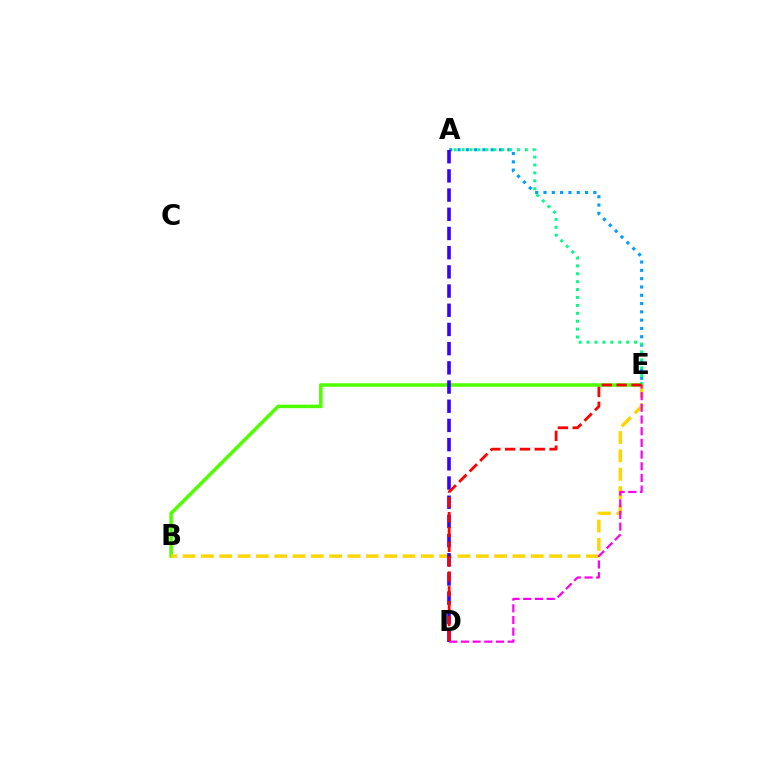{('B', 'E'): [{'color': '#4fff00', 'line_style': 'solid', 'thickness': 2.53}, {'color': '#ffd500', 'line_style': 'dashed', 'thickness': 2.49}], ('A', 'E'): [{'color': '#009eff', 'line_style': 'dotted', 'thickness': 2.26}, {'color': '#00ff86', 'line_style': 'dotted', 'thickness': 2.15}], ('A', 'D'): [{'color': '#3700ff', 'line_style': 'dashed', 'thickness': 2.61}], ('D', 'E'): [{'color': '#ff00ed', 'line_style': 'dashed', 'thickness': 1.59}, {'color': '#ff0000', 'line_style': 'dashed', 'thickness': 2.02}]}